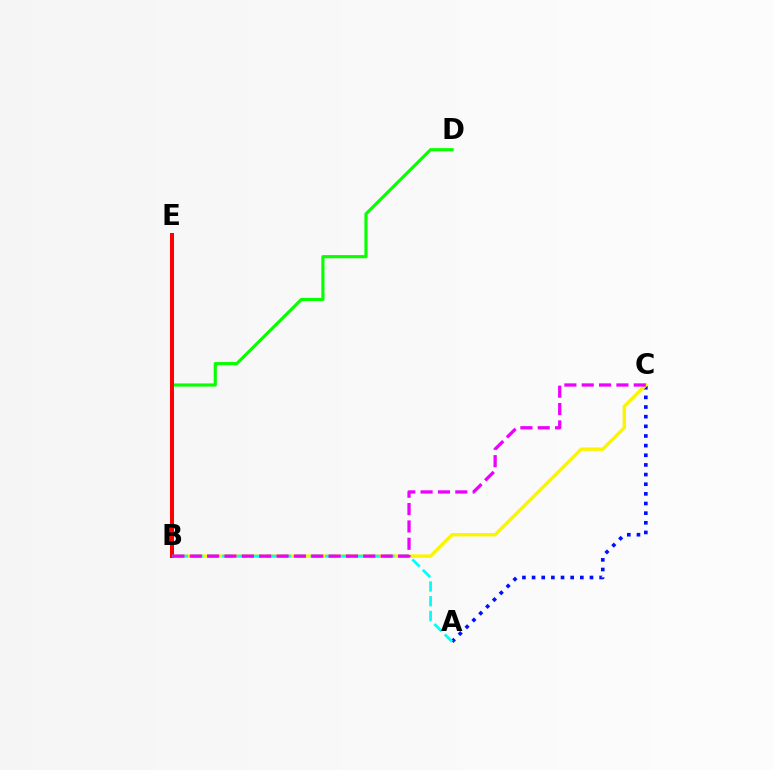{('A', 'C'): [{'color': '#0010ff', 'line_style': 'dotted', 'thickness': 2.62}], ('B', 'D'): [{'color': '#08ff00', 'line_style': 'solid', 'thickness': 2.27}], ('B', 'C'): [{'color': '#fcf500', 'line_style': 'solid', 'thickness': 2.46}, {'color': '#ee00ff', 'line_style': 'dashed', 'thickness': 2.36}], ('B', 'E'): [{'color': '#ff0000', 'line_style': 'solid', 'thickness': 2.89}], ('A', 'B'): [{'color': '#00fff6', 'line_style': 'dashed', 'thickness': 2.0}]}